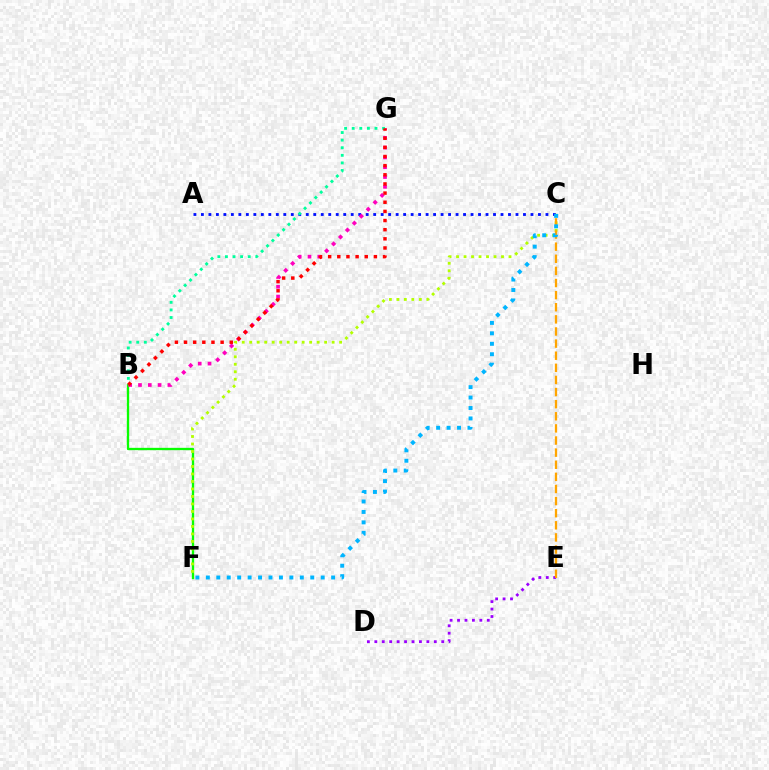{('B', 'F'): [{'color': '#08ff00', 'line_style': 'solid', 'thickness': 1.67}], ('A', 'C'): [{'color': '#0010ff', 'line_style': 'dotted', 'thickness': 2.04}], ('B', 'G'): [{'color': '#ff00bd', 'line_style': 'dotted', 'thickness': 2.66}, {'color': '#00ff9d', 'line_style': 'dotted', 'thickness': 2.06}, {'color': '#ff0000', 'line_style': 'dotted', 'thickness': 2.49}], ('D', 'E'): [{'color': '#9b00ff', 'line_style': 'dotted', 'thickness': 2.02}], ('C', 'F'): [{'color': '#b3ff00', 'line_style': 'dotted', 'thickness': 2.04}, {'color': '#00b5ff', 'line_style': 'dotted', 'thickness': 2.84}], ('C', 'E'): [{'color': '#ffa500', 'line_style': 'dashed', 'thickness': 1.65}]}